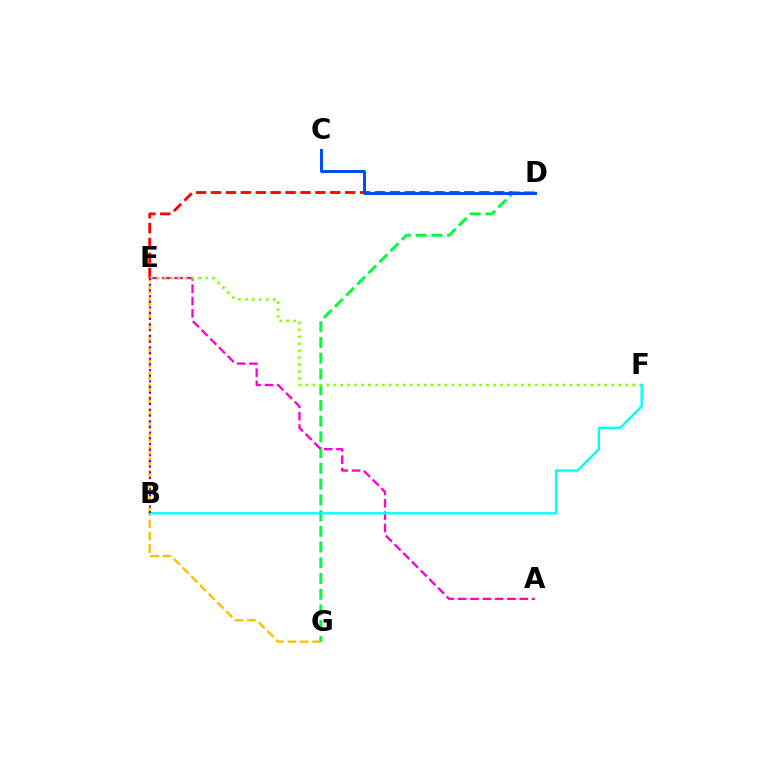{('D', 'E'): [{'color': '#ff0000', 'line_style': 'dashed', 'thickness': 2.02}], ('E', 'G'): [{'color': '#ffbd00', 'line_style': 'dashed', 'thickness': 1.68}], ('D', 'G'): [{'color': '#00ff39', 'line_style': 'dashed', 'thickness': 2.14}], ('C', 'D'): [{'color': '#004bff', 'line_style': 'solid', 'thickness': 2.14}], ('A', 'E'): [{'color': '#ff00cf', 'line_style': 'dashed', 'thickness': 1.67}], ('E', 'F'): [{'color': '#84ff00', 'line_style': 'dotted', 'thickness': 1.89}], ('B', 'F'): [{'color': '#00fff6', 'line_style': 'solid', 'thickness': 1.71}], ('B', 'E'): [{'color': '#7200ff', 'line_style': 'dotted', 'thickness': 1.54}]}